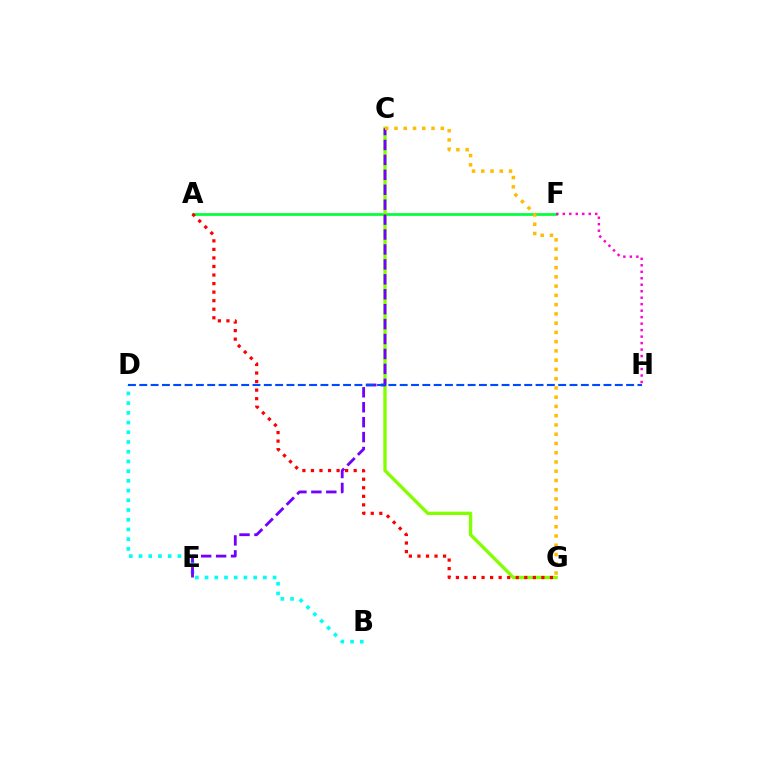{('B', 'D'): [{'color': '#00fff6', 'line_style': 'dotted', 'thickness': 2.64}], ('A', 'F'): [{'color': '#00ff39', 'line_style': 'solid', 'thickness': 1.94}], ('C', 'G'): [{'color': '#84ff00', 'line_style': 'solid', 'thickness': 2.42}, {'color': '#ffbd00', 'line_style': 'dotted', 'thickness': 2.51}], ('C', 'E'): [{'color': '#7200ff', 'line_style': 'dashed', 'thickness': 2.03}], ('F', 'H'): [{'color': '#ff00cf', 'line_style': 'dotted', 'thickness': 1.76}], ('A', 'G'): [{'color': '#ff0000', 'line_style': 'dotted', 'thickness': 2.32}], ('D', 'H'): [{'color': '#004bff', 'line_style': 'dashed', 'thickness': 1.54}]}